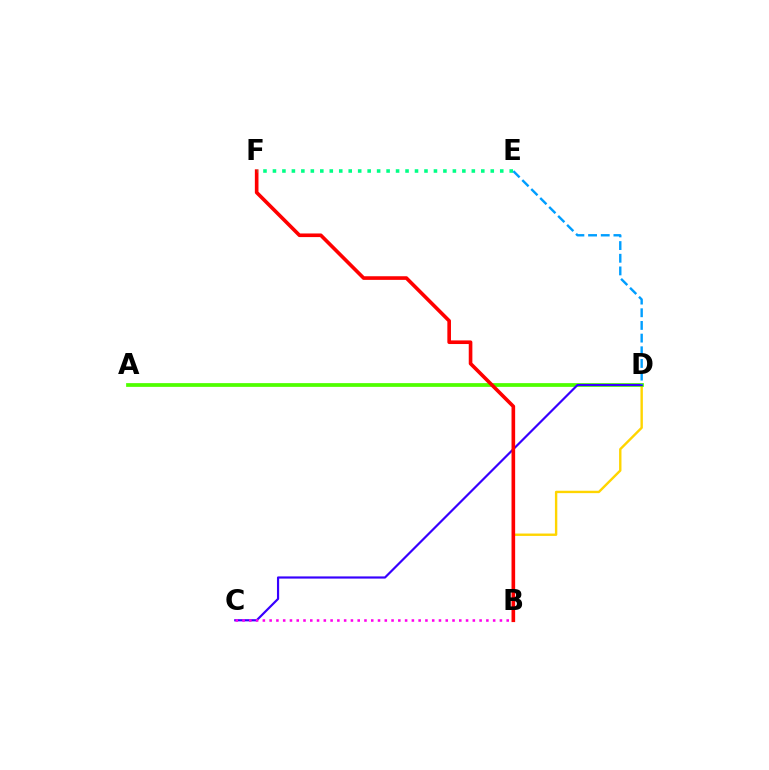{('B', 'D'): [{'color': '#ffd500', 'line_style': 'solid', 'thickness': 1.72}], ('A', 'D'): [{'color': '#4fff00', 'line_style': 'solid', 'thickness': 2.69}], ('C', 'D'): [{'color': '#3700ff', 'line_style': 'solid', 'thickness': 1.57}], ('B', 'C'): [{'color': '#ff00ed', 'line_style': 'dotted', 'thickness': 1.84}], ('B', 'F'): [{'color': '#ff0000', 'line_style': 'solid', 'thickness': 2.61}], ('E', 'F'): [{'color': '#00ff86', 'line_style': 'dotted', 'thickness': 2.57}], ('D', 'E'): [{'color': '#009eff', 'line_style': 'dashed', 'thickness': 1.72}]}